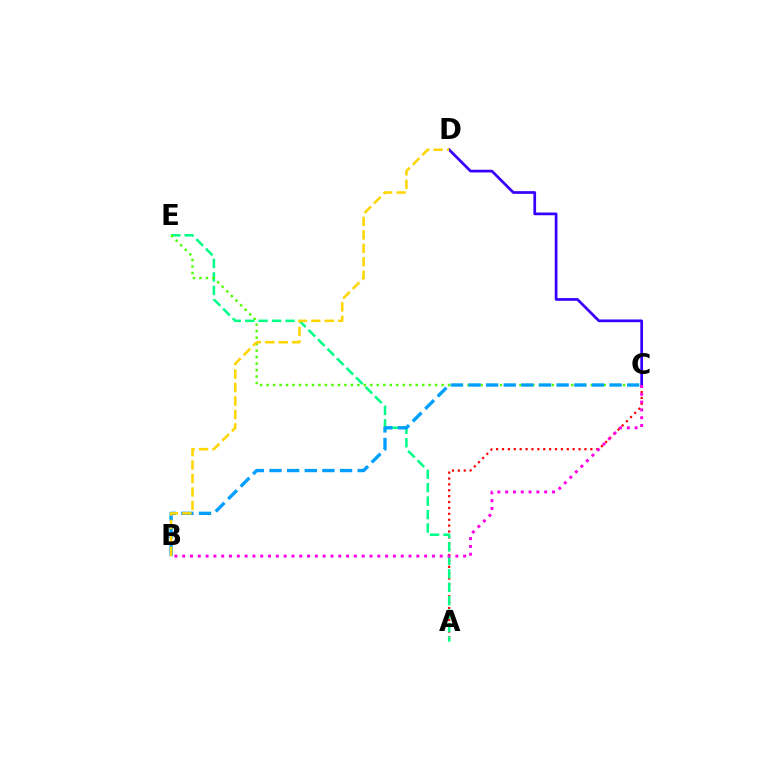{('A', 'C'): [{'color': '#ff0000', 'line_style': 'dotted', 'thickness': 1.6}], ('A', 'E'): [{'color': '#00ff86', 'line_style': 'dashed', 'thickness': 1.83}], ('C', 'E'): [{'color': '#4fff00', 'line_style': 'dotted', 'thickness': 1.76}], ('B', 'C'): [{'color': '#009eff', 'line_style': 'dashed', 'thickness': 2.4}, {'color': '#ff00ed', 'line_style': 'dotted', 'thickness': 2.12}], ('C', 'D'): [{'color': '#3700ff', 'line_style': 'solid', 'thickness': 1.96}], ('B', 'D'): [{'color': '#ffd500', 'line_style': 'dashed', 'thickness': 1.83}]}